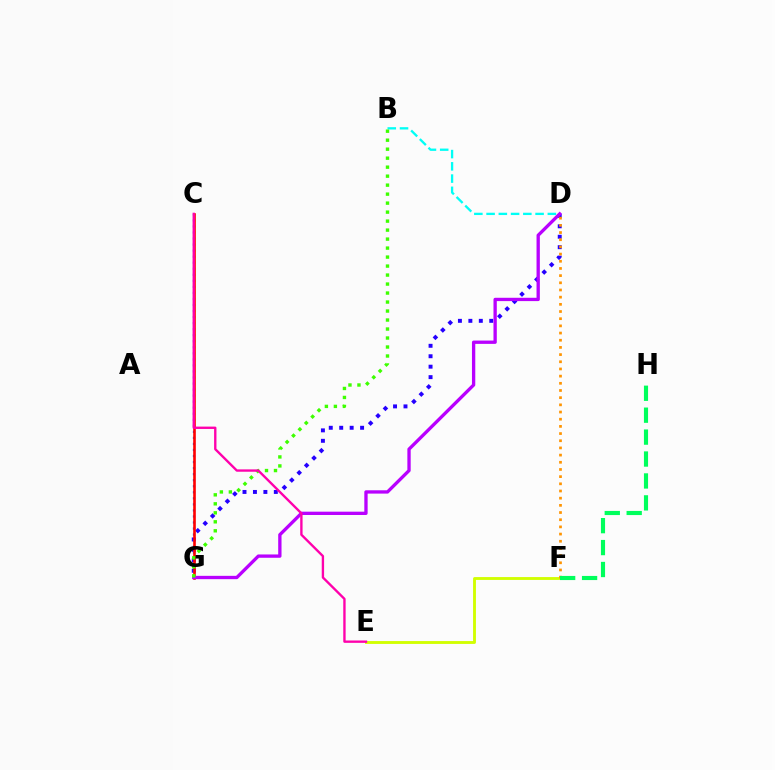{('E', 'F'): [{'color': '#d1ff00', 'line_style': 'solid', 'thickness': 2.06}], ('D', 'G'): [{'color': '#2500ff', 'line_style': 'dotted', 'thickness': 2.84}, {'color': '#b900ff', 'line_style': 'solid', 'thickness': 2.39}], ('C', 'G'): [{'color': '#0074ff', 'line_style': 'dotted', 'thickness': 1.64}, {'color': '#ff0000', 'line_style': 'solid', 'thickness': 1.89}], ('B', 'D'): [{'color': '#00fff6', 'line_style': 'dashed', 'thickness': 1.66}], ('D', 'F'): [{'color': '#ff9400', 'line_style': 'dotted', 'thickness': 1.95}], ('B', 'G'): [{'color': '#3dff00', 'line_style': 'dotted', 'thickness': 2.44}], ('C', 'E'): [{'color': '#ff00ac', 'line_style': 'solid', 'thickness': 1.7}], ('F', 'H'): [{'color': '#00ff5c', 'line_style': 'dashed', 'thickness': 2.98}]}